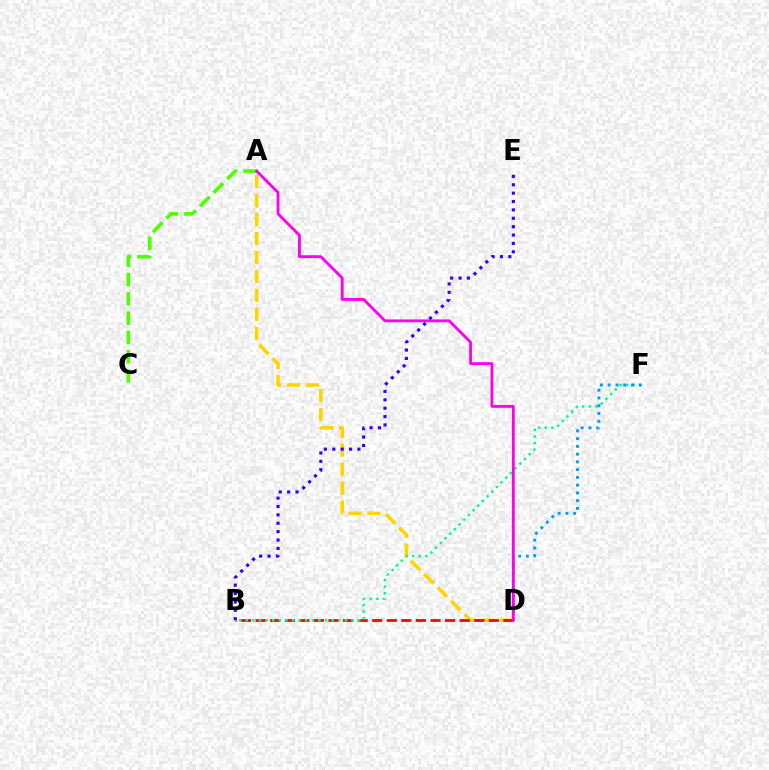{('A', 'D'): [{'color': '#ffd500', 'line_style': 'dashed', 'thickness': 2.58}, {'color': '#ff00ed', 'line_style': 'solid', 'thickness': 2.03}], ('B', 'D'): [{'color': '#ff0000', 'line_style': 'dashed', 'thickness': 1.98}], ('B', 'F'): [{'color': '#00ff86', 'line_style': 'dotted', 'thickness': 1.8}], ('A', 'C'): [{'color': '#4fff00', 'line_style': 'dashed', 'thickness': 2.62}], ('B', 'E'): [{'color': '#3700ff', 'line_style': 'dotted', 'thickness': 2.28}], ('D', 'F'): [{'color': '#009eff', 'line_style': 'dotted', 'thickness': 2.11}]}